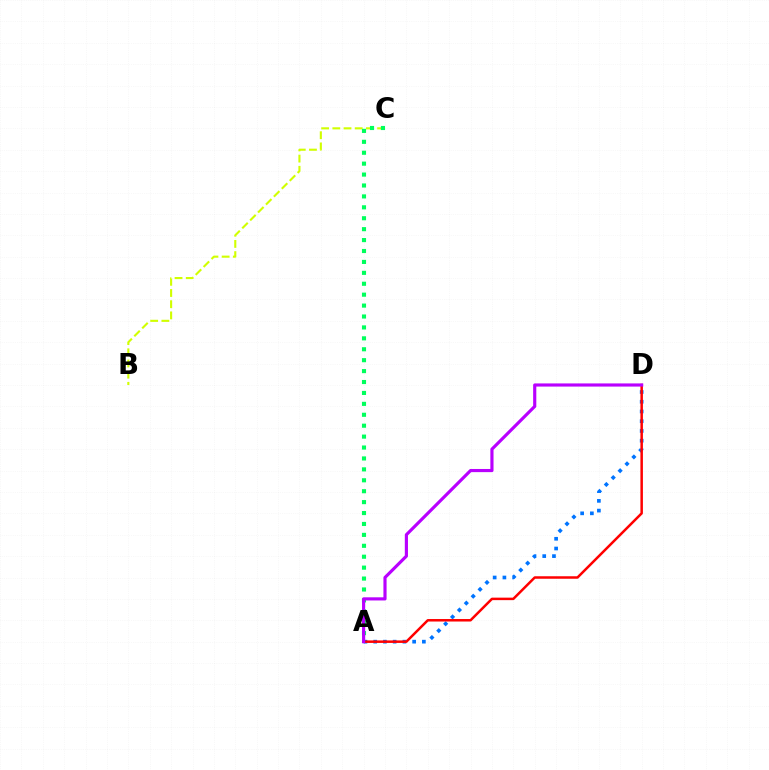{('A', 'D'): [{'color': '#0074ff', 'line_style': 'dotted', 'thickness': 2.65}, {'color': '#ff0000', 'line_style': 'solid', 'thickness': 1.8}, {'color': '#b900ff', 'line_style': 'solid', 'thickness': 2.27}], ('B', 'C'): [{'color': '#d1ff00', 'line_style': 'dashed', 'thickness': 1.52}], ('A', 'C'): [{'color': '#00ff5c', 'line_style': 'dotted', 'thickness': 2.97}]}